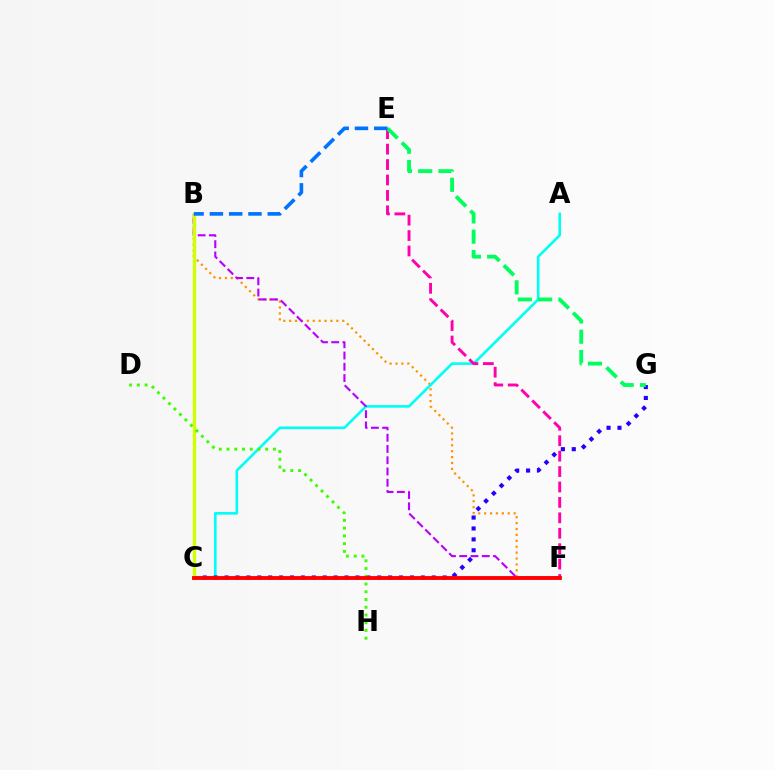{('B', 'F'): [{'color': '#ff9400', 'line_style': 'dotted', 'thickness': 1.6}, {'color': '#b900ff', 'line_style': 'dashed', 'thickness': 1.53}], ('A', 'C'): [{'color': '#00fff6', 'line_style': 'solid', 'thickness': 1.89}], ('C', 'G'): [{'color': '#2500ff', 'line_style': 'dotted', 'thickness': 2.96}], ('B', 'C'): [{'color': '#d1ff00', 'line_style': 'solid', 'thickness': 2.39}], ('E', 'F'): [{'color': '#ff00ac', 'line_style': 'dashed', 'thickness': 2.09}], ('D', 'H'): [{'color': '#3dff00', 'line_style': 'dotted', 'thickness': 2.1}], ('E', 'G'): [{'color': '#00ff5c', 'line_style': 'dashed', 'thickness': 2.76}], ('C', 'F'): [{'color': '#ff0000', 'line_style': 'solid', 'thickness': 2.78}], ('B', 'E'): [{'color': '#0074ff', 'line_style': 'dashed', 'thickness': 2.62}]}